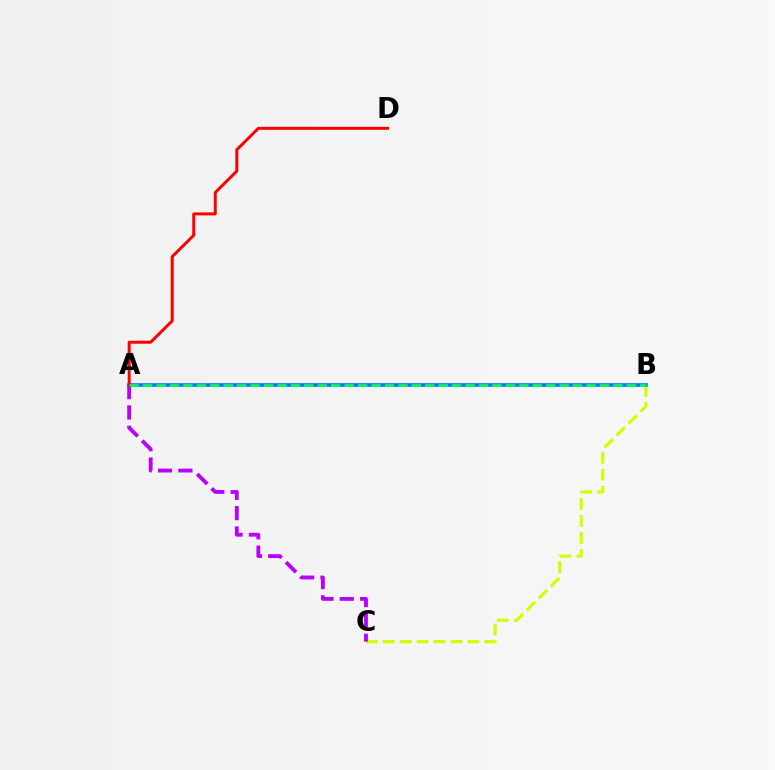{('B', 'C'): [{'color': '#d1ff00', 'line_style': 'dashed', 'thickness': 2.3}], ('A', 'B'): [{'color': '#0074ff', 'line_style': 'solid', 'thickness': 2.58}, {'color': '#00ff5c', 'line_style': 'dashed', 'thickness': 1.83}], ('A', 'C'): [{'color': '#b900ff', 'line_style': 'dashed', 'thickness': 2.76}], ('A', 'D'): [{'color': '#ff0000', 'line_style': 'solid', 'thickness': 2.14}]}